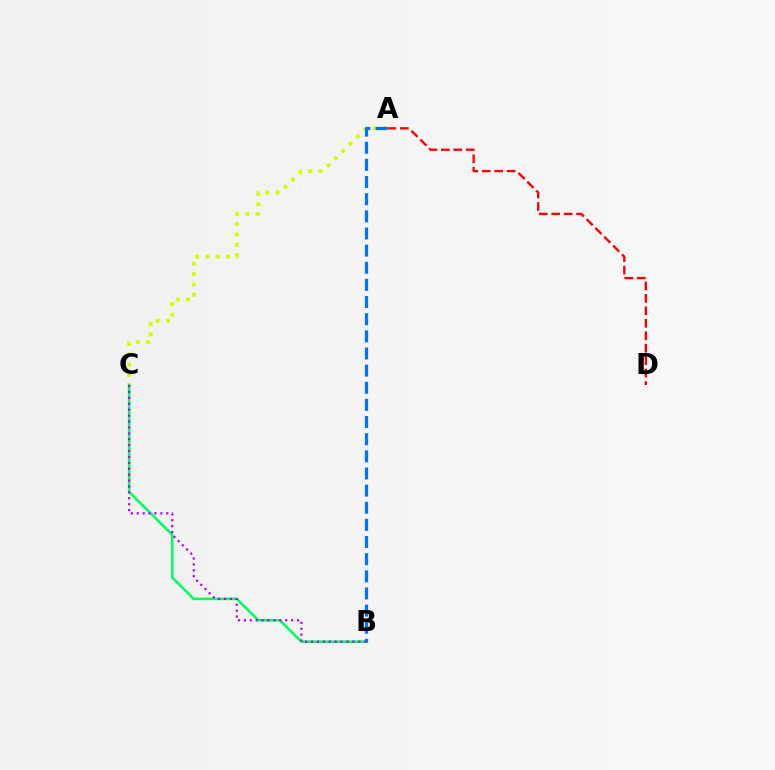{('A', 'C'): [{'color': '#d1ff00', 'line_style': 'dotted', 'thickness': 2.81}], ('A', 'D'): [{'color': '#ff0000', 'line_style': 'dashed', 'thickness': 1.69}], ('B', 'C'): [{'color': '#00ff5c', 'line_style': 'solid', 'thickness': 1.87}, {'color': '#b900ff', 'line_style': 'dotted', 'thickness': 1.6}], ('A', 'B'): [{'color': '#0074ff', 'line_style': 'dashed', 'thickness': 2.33}]}